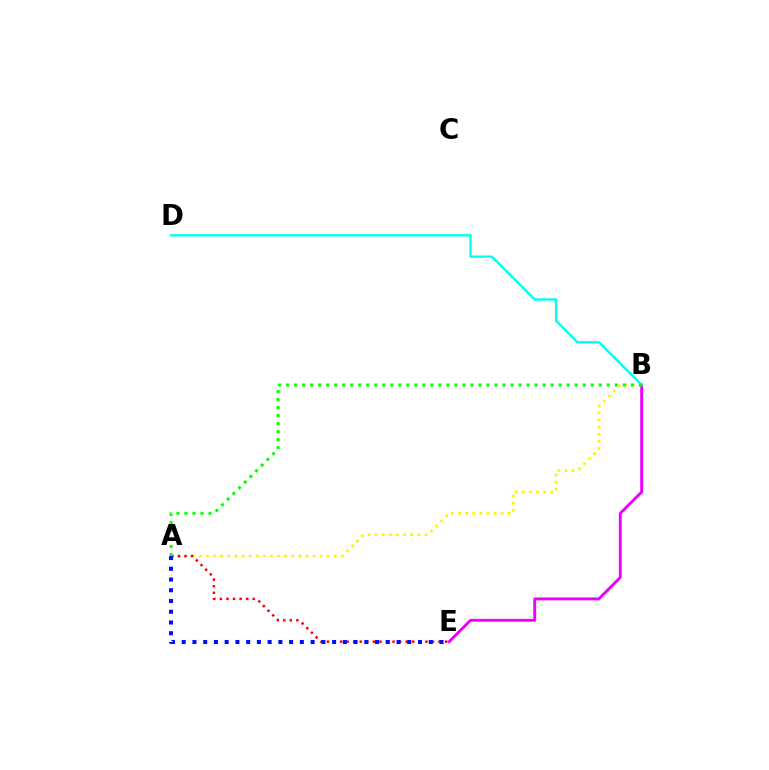{('A', 'B'): [{'color': '#fcf500', 'line_style': 'dotted', 'thickness': 1.93}, {'color': '#08ff00', 'line_style': 'dotted', 'thickness': 2.18}], ('A', 'E'): [{'color': '#ff0000', 'line_style': 'dotted', 'thickness': 1.78}, {'color': '#0010ff', 'line_style': 'dotted', 'thickness': 2.92}], ('B', 'E'): [{'color': '#ee00ff', 'line_style': 'solid', 'thickness': 2.08}], ('B', 'D'): [{'color': '#00fff6', 'line_style': 'solid', 'thickness': 1.72}]}